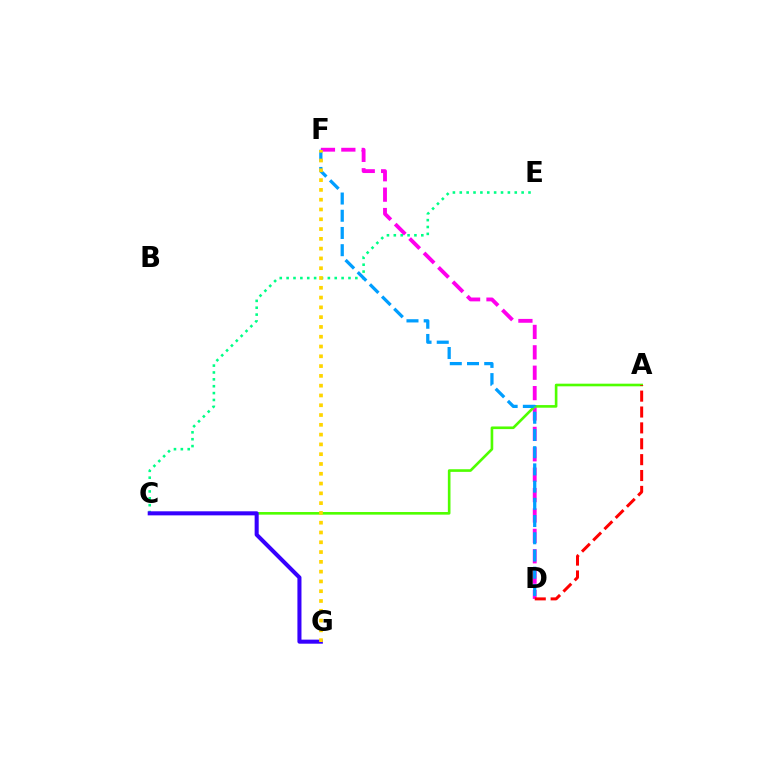{('D', 'F'): [{'color': '#ff00ed', 'line_style': 'dashed', 'thickness': 2.77}, {'color': '#009eff', 'line_style': 'dashed', 'thickness': 2.34}], ('C', 'E'): [{'color': '#00ff86', 'line_style': 'dotted', 'thickness': 1.87}], ('A', 'C'): [{'color': '#4fff00', 'line_style': 'solid', 'thickness': 1.89}], ('C', 'G'): [{'color': '#3700ff', 'line_style': 'solid', 'thickness': 2.92}], ('A', 'D'): [{'color': '#ff0000', 'line_style': 'dashed', 'thickness': 2.16}], ('F', 'G'): [{'color': '#ffd500', 'line_style': 'dotted', 'thickness': 2.66}]}